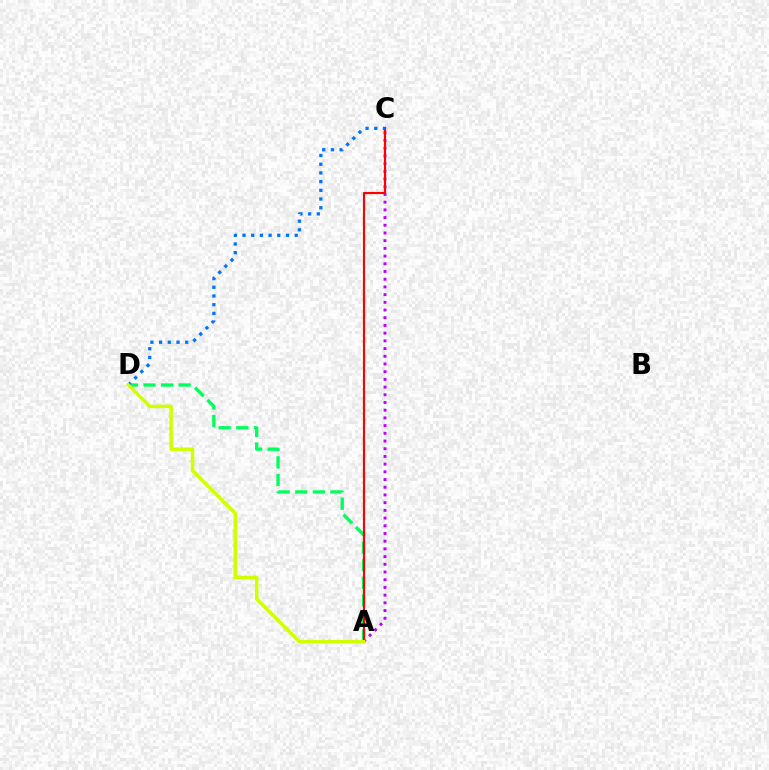{('A', 'D'): [{'color': '#00ff5c', 'line_style': 'dashed', 'thickness': 2.39}, {'color': '#d1ff00', 'line_style': 'solid', 'thickness': 2.53}], ('A', 'C'): [{'color': '#b900ff', 'line_style': 'dotted', 'thickness': 2.09}, {'color': '#ff0000', 'line_style': 'solid', 'thickness': 1.54}], ('C', 'D'): [{'color': '#0074ff', 'line_style': 'dotted', 'thickness': 2.36}]}